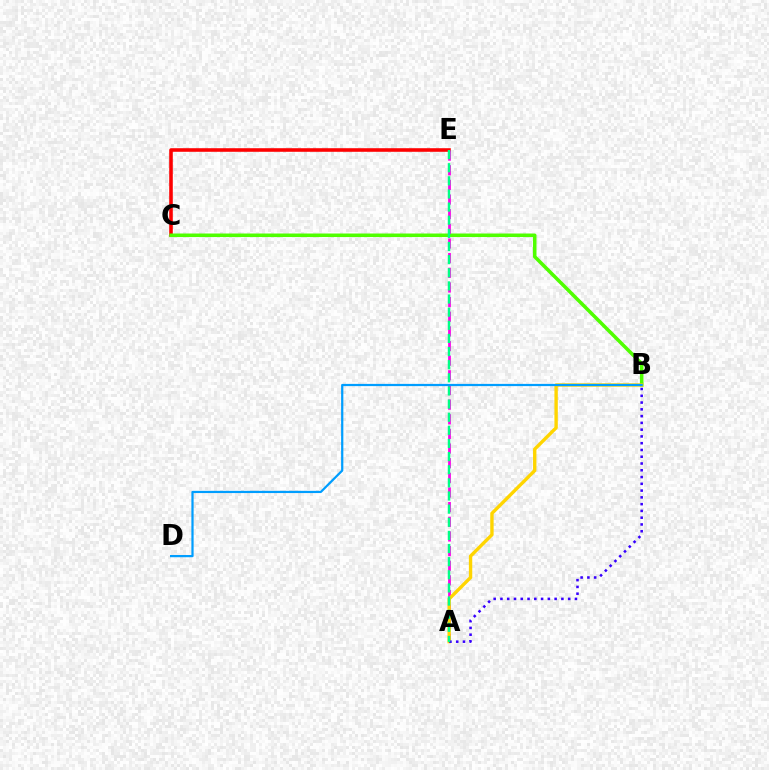{('C', 'E'): [{'color': '#ff0000', 'line_style': 'solid', 'thickness': 2.58}], ('B', 'C'): [{'color': '#4fff00', 'line_style': 'solid', 'thickness': 2.55}], ('A', 'E'): [{'color': '#ff00ed', 'line_style': 'dashed', 'thickness': 1.99}, {'color': '#00ff86', 'line_style': 'dashed', 'thickness': 1.78}], ('A', 'B'): [{'color': '#ffd500', 'line_style': 'solid', 'thickness': 2.43}, {'color': '#3700ff', 'line_style': 'dotted', 'thickness': 1.84}], ('B', 'D'): [{'color': '#009eff', 'line_style': 'solid', 'thickness': 1.6}]}